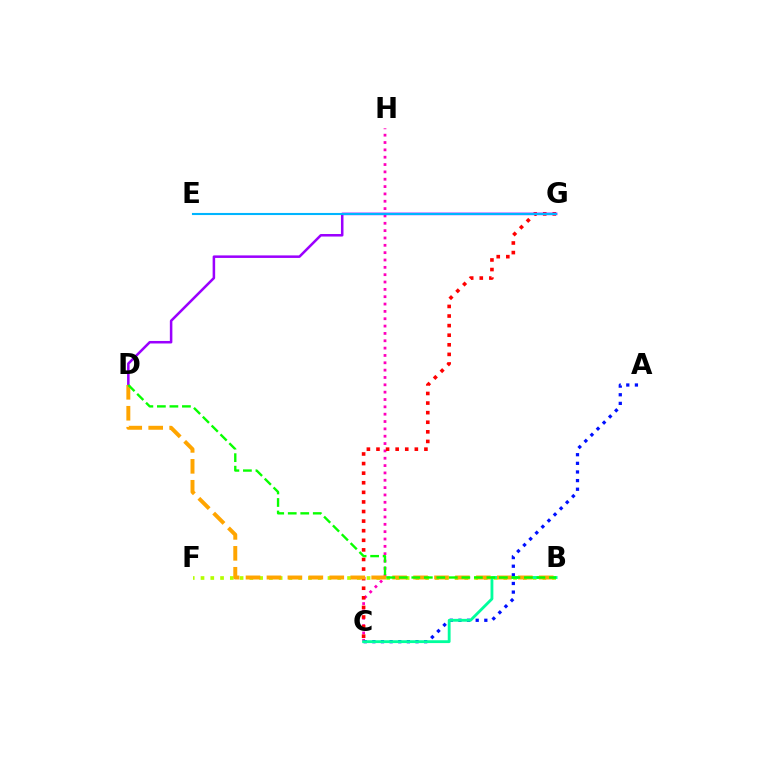{('B', 'F'): [{'color': '#b3ff00', 'line_style': 'dotted', 'thickness': 2.65}], ('C', 'H'): [{'color': '#ff00bd', 'line_style': 'dotted', 'thickness': 1.99}], ('A', 'C'): [{'color': '#0010ff', 'line_style': 'dotted', 'thickness': 2.34}], ('C', 'G'): [{'color': '#ff0000', 'line_style': 'dotted', 'thickness': 2.61}], ('B', 'C'): [{'color': '#00ff9d', 'line_style': 'solid', 'thickness': 2.04}], ('D', 'G'): [{'color': '#9b00ff', 'line_style': 'solid', 'thickness': 1.82}], ('B', 'D'): [{'color': '#ffa500', 'line_style': 'dashed', 'thickness': 2.85}, {'color': '#08ff00', 'line_style': 'dashed', 'thickness': 1.7}], ('E', 'G'): [{'color': '#00b5ff', 'line_style': 'solid', 'thickness': 1.51}]}